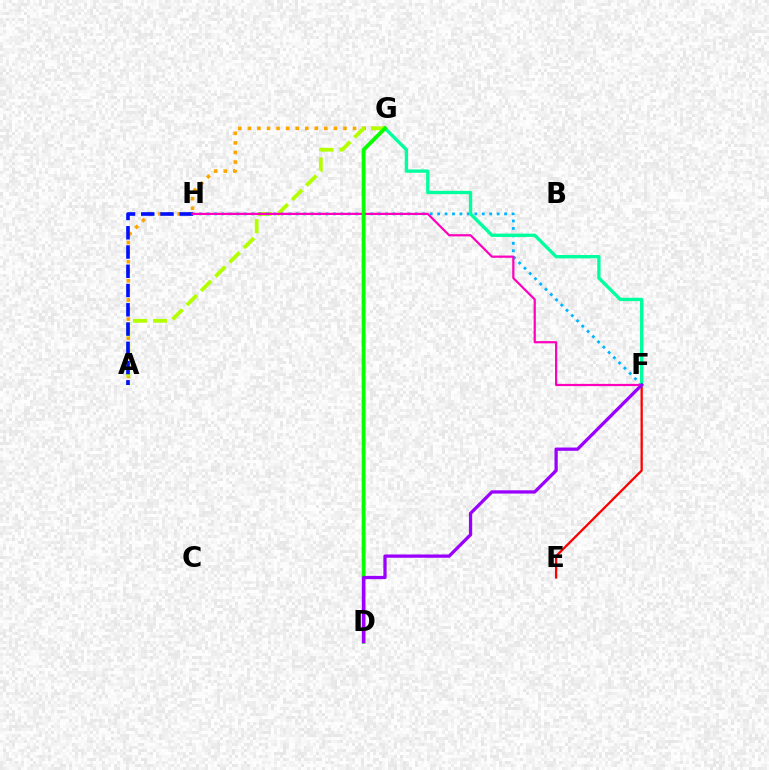{('E', 'F'): [{'color': '#ff0000', 'line_style': 'solid', 'thickness': 1.65}], ('A', 'G'): [{'color': '#ffa500', 'line_style': 'dotted', 'thickness': 2.6}, {'color': '#b3ff00', 'line_style': 'dashed', 'thickness': 2.74}], ('F', 'H'): [{'color': '#00b5ff', 'line_style': 'dotted', 'thickness': 2.02}, {'color': '#ff00bd', 'line_style': 'solid', 'thickness': 1.6}], ('A', 'H'): [{'color': '#0010ff', 'line_style': 'dashed', 'thickness': 2.62}], ('F', 'G'): [{'color': '#00ff9d', 'line_style': 'solid', 'thickness': 2.4}], ('D', 'G'): [{'color': '#08ff00', 'line_style': 'solid', 'thickness': 2.77}], ('D', 'F'): [{'color': '#9b00ff', 'line_style': 'solid', 'thickness': 2.35}]}